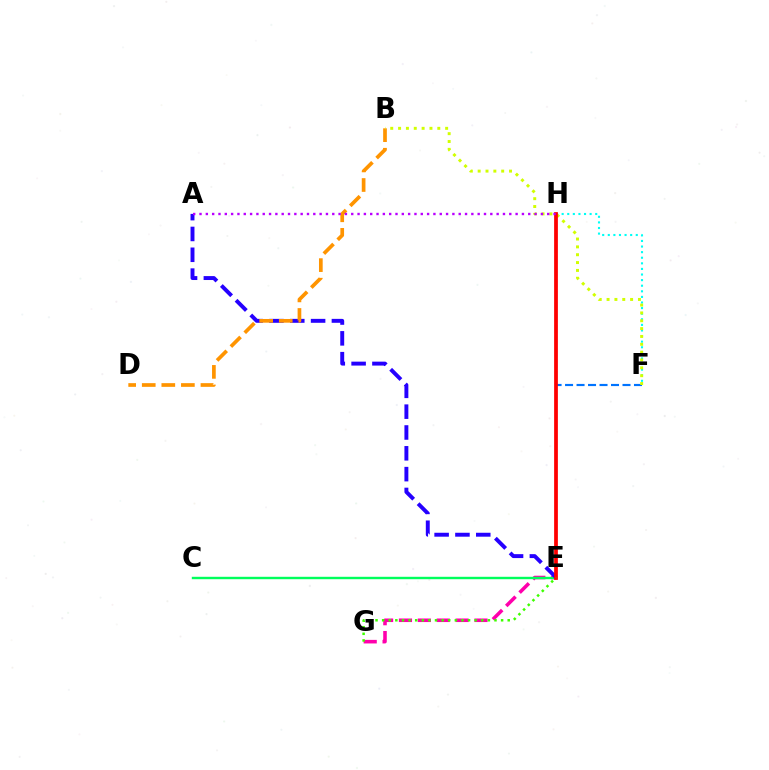{('F', 'H'): [{'color': '#0074ff', 'line_style': 'dashed', 'thickness': 1.56}, {'color': '#00fff6', 'line_style': 'dotted', 'thickness': 1.52}], ('E', 'G'): [{'color': '#ff00ac', 'line_style': 'dashed', 'thickness': 2.57}, {'color': '#3dff00', 'line_style': 'dotted', 'thickness': 1.8}], ('C', 'E'): [{'color': '#00ff5c', 'line_style': 'solid', 'thickness': 1.73}], ('A', 'E'): [{'color': '#2500ff', 'line_style': 'dashed', 'thickness': 2.83}], ('B', 'D'): [{'color': '#ff9400', 'line_style': 'dashed', 'thickness': 2.66}], ('B', 'F'): [{'color': '#d1ff00', 'line_style': 'dotted', 'thickness': 2.13}], ('E', 'H'): [{'color': '#ff0000', 'line_style': 'solid', 'thickness': 2.7}], ('A', 'H'): [{'color': '#b900ff', 'line_style': 'dotted', 'thickness': 1.72}]}